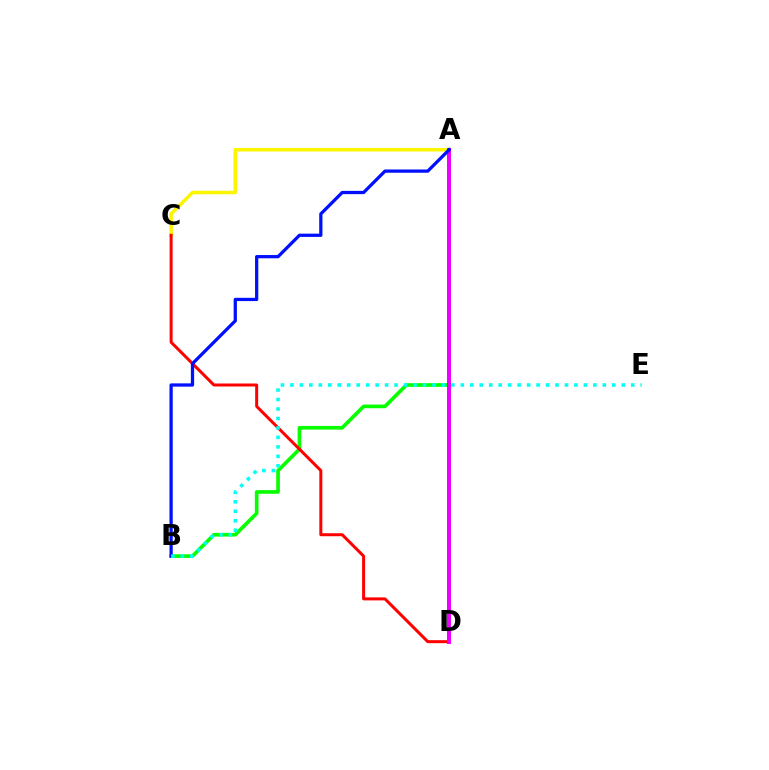{('A', 'C'): [{'color': '#fcf500', 'line_style': 'solid', 'thickness': 2.53}], ('A', 'B'): [{'color': '#08ff00', 'line_style': 'solid', 'thickness': 2.64}, {'color': '#0010ff', 'line_style': 'solid', 'thickness': 2.34}], ('C', 'D'): [{'color': '#ff0000', 'line_style': 'solid', 'thickness': 2.16}], ('A', 'D'): [{'color': '#ee00ff', 'line_style': 'solid', 'thickness': 2.89}], ('B', 'E'): [{'color': '#00fff6', 'line_style': 'dotted', 'thickness': 2.57}]}